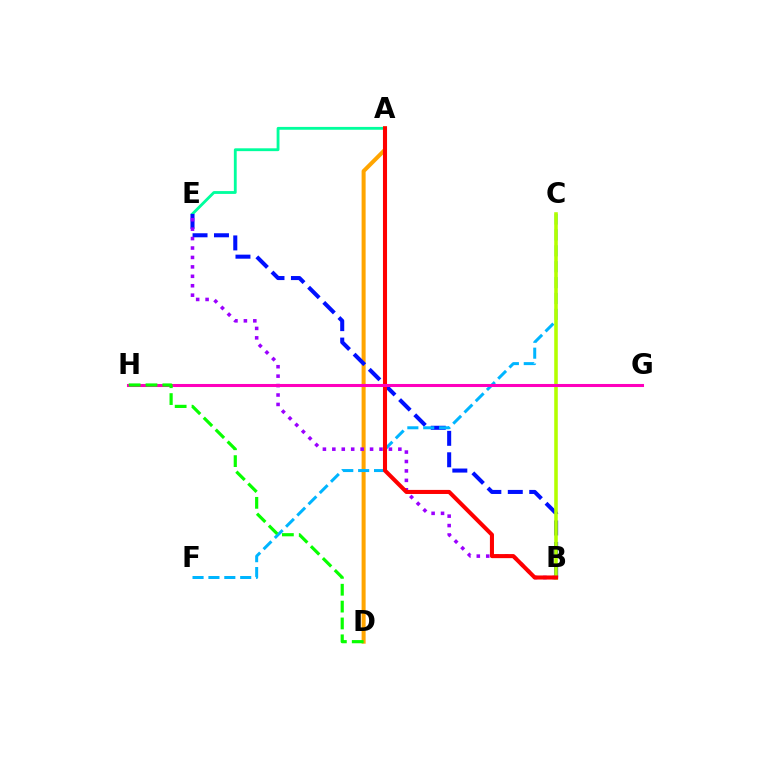{('A', 'D'): [{'color': '#ffa500', 'line_style': 'solid', 'thickness': 2.89}], ('A', 'E'): [{'color': '#00ff9d', 'line_style': 'solid', 'thickness': 2.04}], ('B', 'E'): [{'color': '#0010ff', 'line_style': 'dashed', 'thickness': 2.91}, {'color': '#9b00ff', 'line_style': 'dotted', 'thickness': 2.56}], ('C', 'F'): [{'color': '#00b5ff', 'line_style': 'dashed', 'thickness': 2.16}], ('B', 'C'): [{'color': '#b3ff00', 'line_style': 'solid', 'thickness': 2.57}], ('A', 'B'): [{'color': '#ff0000', 'line_style': 'solid', 'thickness': 2.93}], ('G', 'H'): [{'color': '#ff00bd', 'line_style': 'solid', 'thickness': 2.2}], ('D', 'H'): [{'color': '#08ff00', 'line_style': 'dashed', 'thickness': 2.29}]}